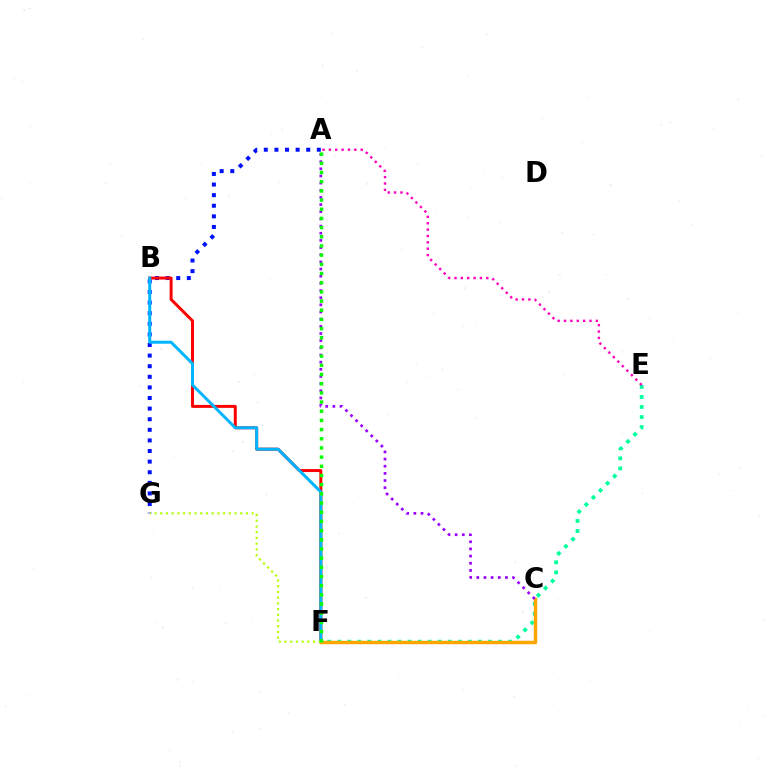{('A', 'G'): [{'color': '#0010ff', 'line_style': 'dotted', 'thickness': 2.88}], ('E', 'F'): [{'color': '#00ff9d', 'line_style': 'dotted', 'thickness': 2.73}], ('B', 'F'): [{'color': '#ff0000', 'line_style': 'solid', 'thickness': 2.13}, {'color': '#00b5ff', 'line_style': 'solid', 'thickness': 2.15}], ('C', 'F'): [{'color': '#ffa500', 'line_style': 'solid', 'thickness': 2.49}], ('F', 'G'): [{'color': '#b3ff00', 'line_style': 'dotted', 'thickness': 1.55}], ('A', 'C'): [{'color': '#9b00ff', 'line_style': 'dotted', 'thickness': 1.95}], ('A', 'F'): [{'color': '#08ff00', 'line_style': 'dotted', 'thickness': 2.49}], ('A', 'E'): [{'color': '#ff00bd', 'line_style': 'dotted', 'thickness': 1.73}]}